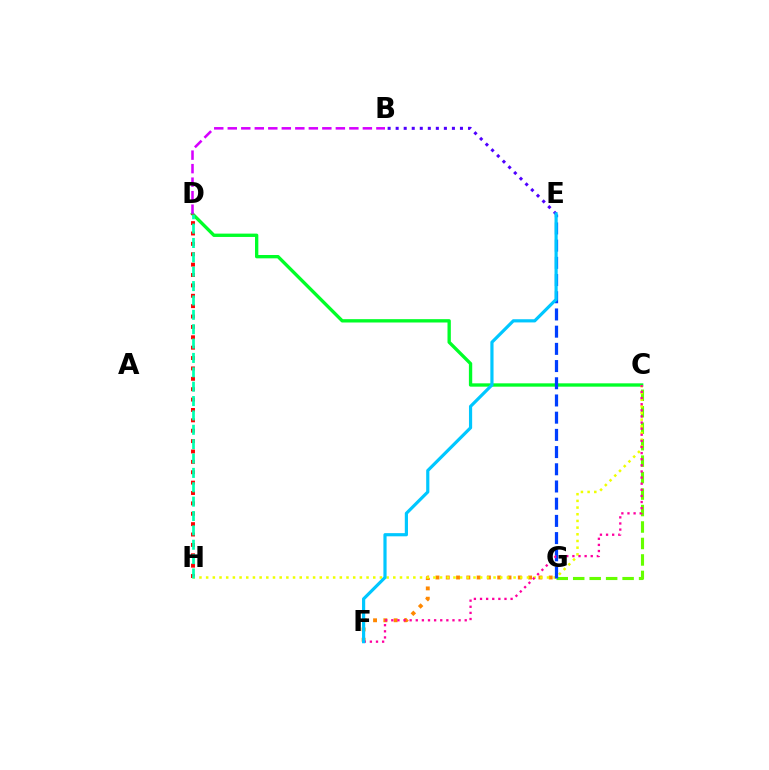{('C', 'D'): [{'color': '#00ff27', 'line_style': 'solid', 'thickness': 2.4}], ('C', 'G'): [{'color': '#66ff00', 'line_style': 'dashed', 'thickness': 2.24}], ('D', 'H'): [{'color': '#ff0000', 'line_style': 'dotted', 'thickness': 2.82}, {'color': '#00ffaf', 'line_style': 'dashed', 'thickness': 1.95}], ('B', 'E'): [{'color': '#4f00ff', 'line_style': 'dotted', 'thickness': 2.18}], ('F', 'G'): [{'color': '#ff8800', 'line_style': 'dotted', 'thickness': 2.8}], ('C', 'H'): [{'color': '#eeff00', 'line_style': 'dotted', 'thickness': 1.82}], ('E', 'G'): [{'color': '#003fff', 'line_style': 'dashed', 'thickness': 2.34}], ('C', 'F'): [{'color': '#ff00a0', 'line_style': 'dotted', 'thickness': 1.66}], ('E', 'F'): [{'color': '#00c7ff', 'line_style': 'solid', 'thickness': 2.29}], ('B', 'D'): [{'color': '#d600ff', 'line_style': 'dashed', 'thickness': 1.84}]}